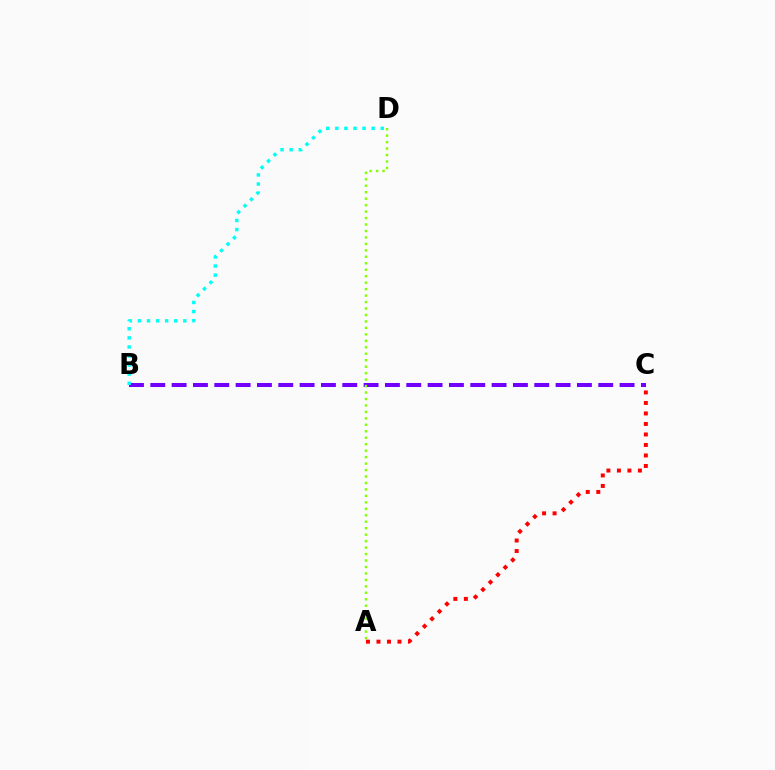{('B', 'C'): [{'color': '#7200ff', 'line_style': 'dashed', 'thickness': 2.9}], ('B', 'D'): [{'color': '#00fff6', 'line_style': 'dotted', 'thickness': 2.47}], ('A', 'D'): [{'color': '#84ff00', 'line_style': 'dotted', 'thickness': 1.76}], ('A', 'C'): [{'color': '#ff0000', 'line_style': 'dotted', 'thickness': 2.85}]}